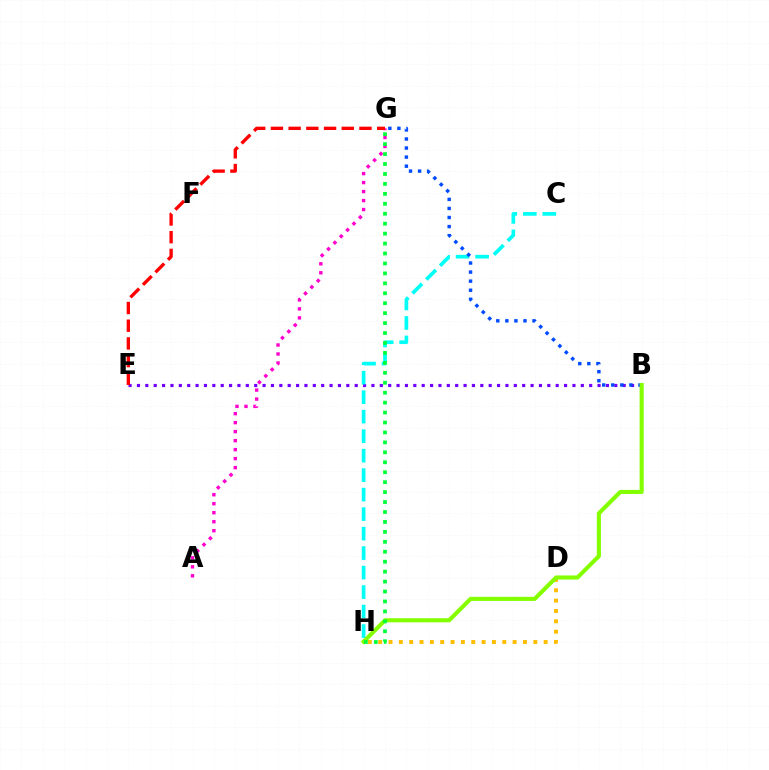{('B', 'E'): [{'color': '#7200ff', 'line_style': 'dotted', 'thickness': 2.28}], ('A', 'G'): [{'color': '#ff00cf', 'line_style': 'dotted', 'thickness': 2.44}], ('C', 'H'): [{'color': '#00fff6', 'line_style': 'dashed', 'thickness': 2.65}], ('D', 'H'): [{'color': '#ffbd00', 'line_style': 'dotted', 'thickness': 2.81}], ('B', 'G'): [{'color': '#004bff', 'line_style': 'dotted', 'thickness': 2.46}], ('B', 'H'): [{'color': '#84ff00', 'line_style': 'solid', 'thickness': 2.95}], ('G', 'H'): [{'color': '#00ff39', 'line_style': 'dotted', 'thickness': 2.7}], ('E', 'G'): [{'color': '#ff0000', 'line_style': 'dashed', 'thickness': 2.41}]}